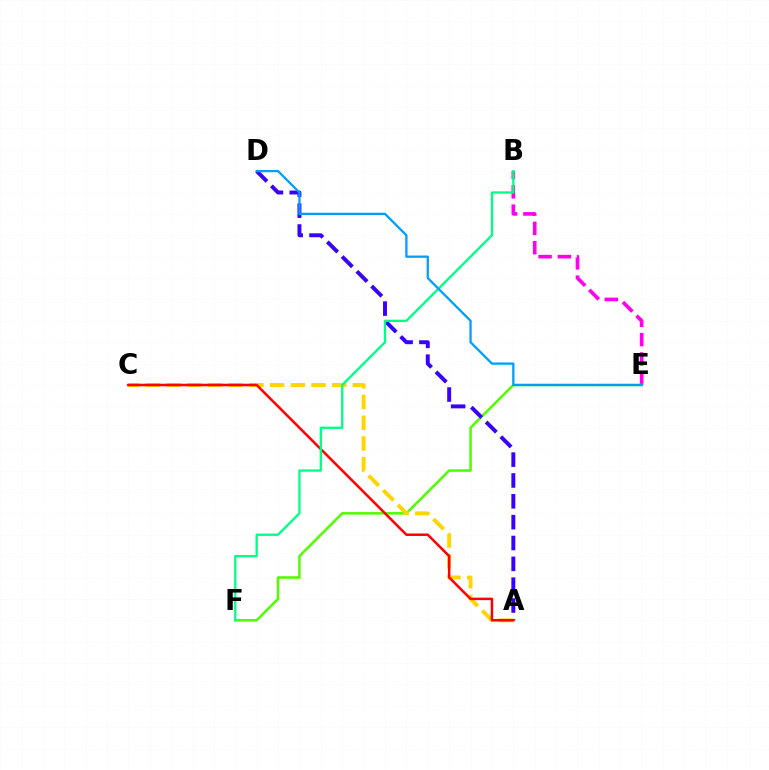{('B', 'E'): [{'color': '#ff00ed', 'line_style': 'dashed', 'thickness': 2.62}], ('E', 'F'): [{'color': '#4fff00', 'line_style': 'solid', 'thickness': 1.83}], ('A', 'D'): [{'color': '#3700ff', 'line_style': 'dashed', 'thickness': 2.83}], ('A', 'C'): [{'color': '#ffd500', 'line_style': 'dashed', 'thickness': 2.81}, {'color': '#ff0000', 'line_style': 'solid', 'thickness': 1.8}], ('B', 'F'): [{'color': '#00ff86', 'line_style': 'solid', 'thickness': 1.66}], ('D', 'E'): [{'color': '#009eff', 'line_style': 'solid', 'thickness': 1.64}]}